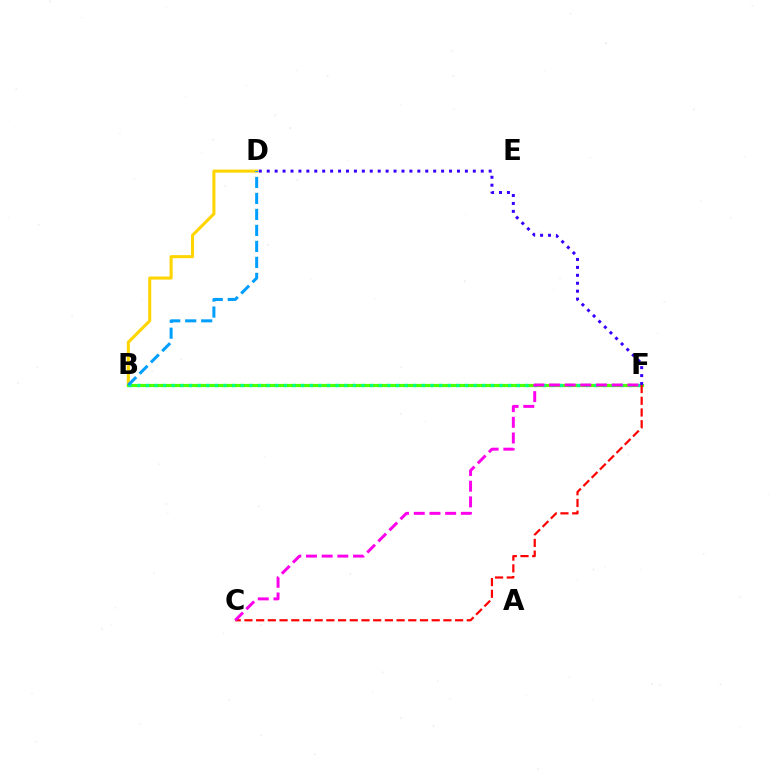{('B', 'D'): [{'color': '#ffd500', 'line_style': 'solid', 'thickness': 2.21}, {'color': '#009eff', 'line_style': 'dashed', 'thickness': 2.17}], ('B', 'F'): [{'color': '#4fff00', 'line_style': 'solid', 'thickness': 2.3}, {'color': '#00ff86', 'line_style': 'dotted', 'thickness': 2.34}], ('C', 'F'): [{'color': '#ff0000', 'line_style': 'dashed', 'thickness': 1.59}, {'color': '#ff00ed', 'line_style': 'dashed', 'thickness': 2.13}], ('D', 'F'): [{'color': '#3700ff', 'line_style': 'dotted', 'thickness': 2.15}]}